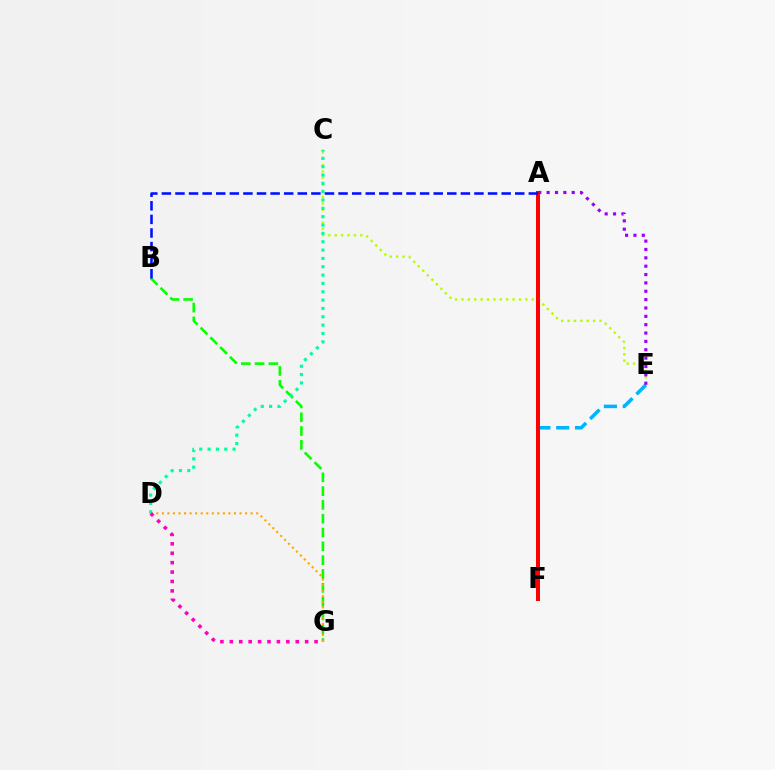{('B', 'G'): [{'color': '#08ff00', 'line_style': 'dashed', 'thickness': 1.88}], ('C', 'E'): [{'color': '#b3ff00', 'line_style': 'dotted', 'thickness': 1.73}], ('D', 'G'): [{'color': '#ffa500', 'line_style': 'dotted', 'thickness': 1.51}, {'color': '#ff00bd', 'line_style': 'dotted', 'thickness': 2.56}], ('E', 'F'): [{'color': '#00b5ff', 'line_style': 'dashed', 'thickness': 2.56}], ('C', 'D'): [{'color': '#00ff9d', 'line_style': 'dotted', 'thickness': 2.27}], ('A', 'E'): [{'color': '#9b00ff', 'line_style': 'dotted', 'thickness': 2.27}], ('A', 'F'): [{'color': '#ff0000', 'line_style': 'solid', 'thickness': 2.89}], ('A', 'B'): [{'color': '#0010ff', 'line_style': 'dashed', 'thickness': 1.85}]}